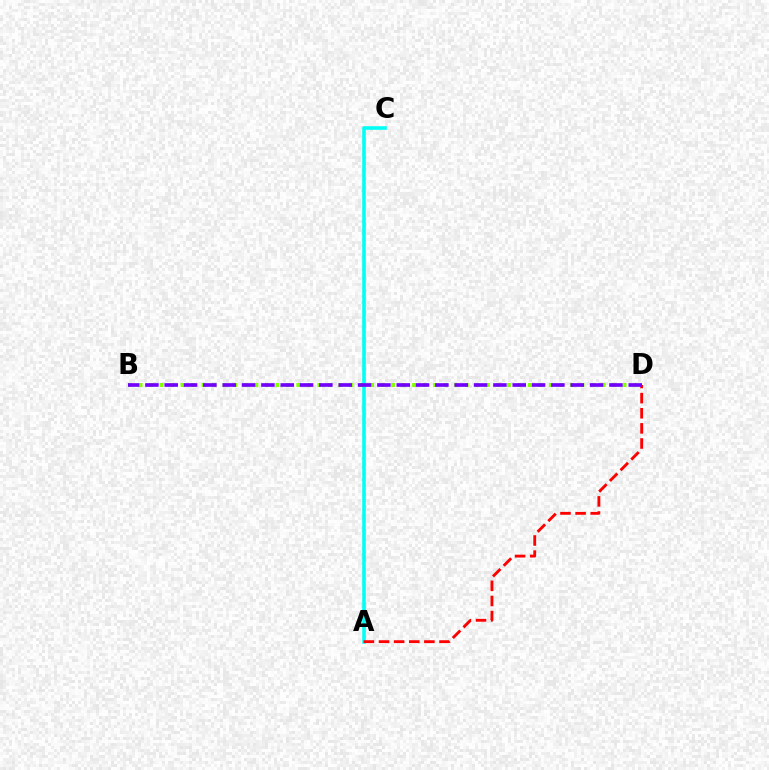{('A', 'C'): [{'color': '#00fff6', 'line_style': 'solid', 'thickness': 2.57}], ('A', 'D'): [{'color': '#ff0000', 'line_style': 'dashed', 'thickness': 2.05}], ('B', 'D'): [{'color': '#84ff00', 'line_style': 'dotted', 'thickness': 2.86}, {'color': '#7200ff', 'line_style': 'dashed', 'thickness': 2.63}]}